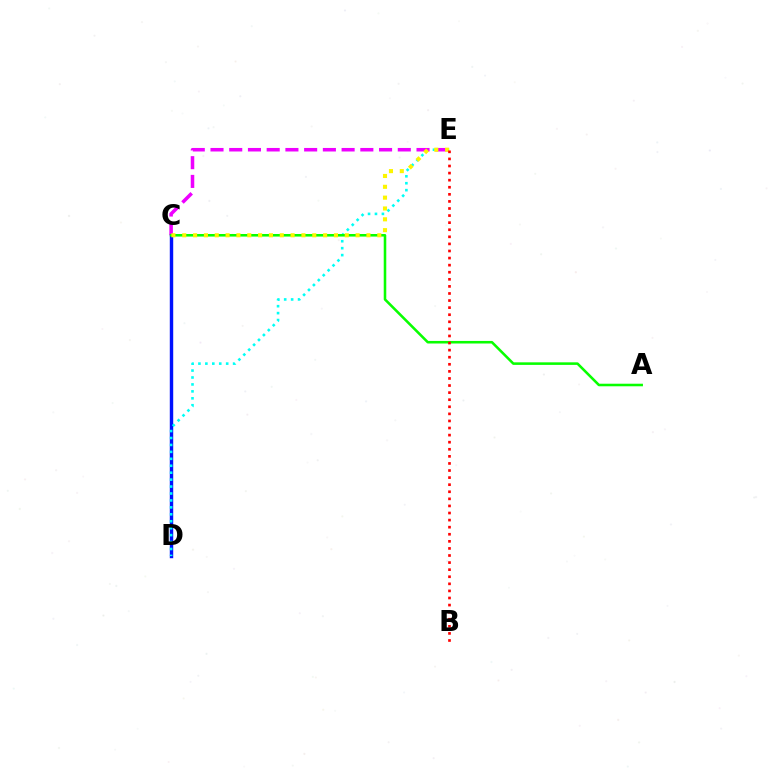{('C', 'D'): [{'color': '#0010ff', 'line_style': 'solid', 'thickness': 2.46}], ('D', 'E'): [{'color': '#00fff6', 'line_style': 'dotted', 'thickness': 1.88}], ('C', 'E'): [{'color': '#ee00ff', 'line_style': 'dashed', 'thickness': 2.54}, {'color': '#fcf500', 'line_style': 'dotted', 'thickness': 2.94}], ('A', 'C'): [{'color': '#08ff00', 'line_style': 'solid', 'thickness': 1.84}], ('B', 'E'): [{'color': '#ff0000', 'line_style': 'dotted', 'thickness': 1.92}]}